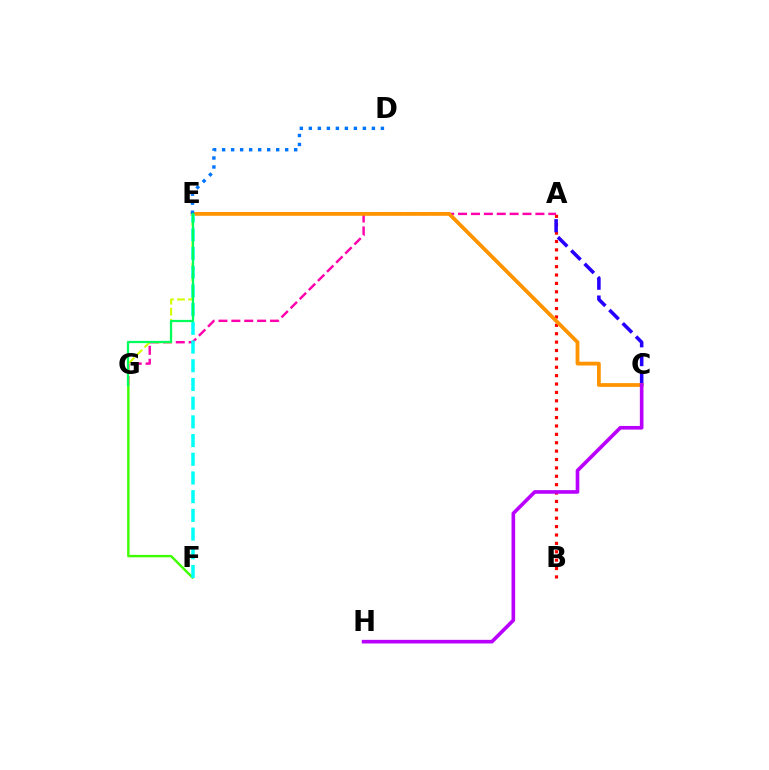{('A', 'B'): [{'color': '#ff0000', 'line_style': 'dotted', 'thickness': 2.28}], ('A', 'G'): [{'color': '#ff00ac', 'line_style': 'dashed', 'thickness': 1.75}], ('F', 'G'): [{'color': '#3dff00', 'line_style': 'solid', 'thickness': 1.73}], ('E', 'G'): [{'color': '#d1ff00', 'line_style': 'dashed', 'thickness': 1.5}, {'color': '#00ff5c', 'line_style': 'solid', 'thickness': 1.63}], ('A', 'C'): [{'color': '#2500ff', 'line_style': 'dashed', 'thickness': 2.56}], ('C', 'E'): [{'color': '#ff9400', 'line_style': 'solid', 'thickness': 2.73}], ('E', 'F'): [{'color': '#00fff6', 'line_style': 'dashed', 'thickness': 2.54}], ('D', 'E'): [{'color': '#0074ff', 'line_style': 'dotted', 'thickness': 2.45}], ('C', 'H'): [{'color': '#b900ff', 'line_style': 'solid', 'thickness': 2.61}]}